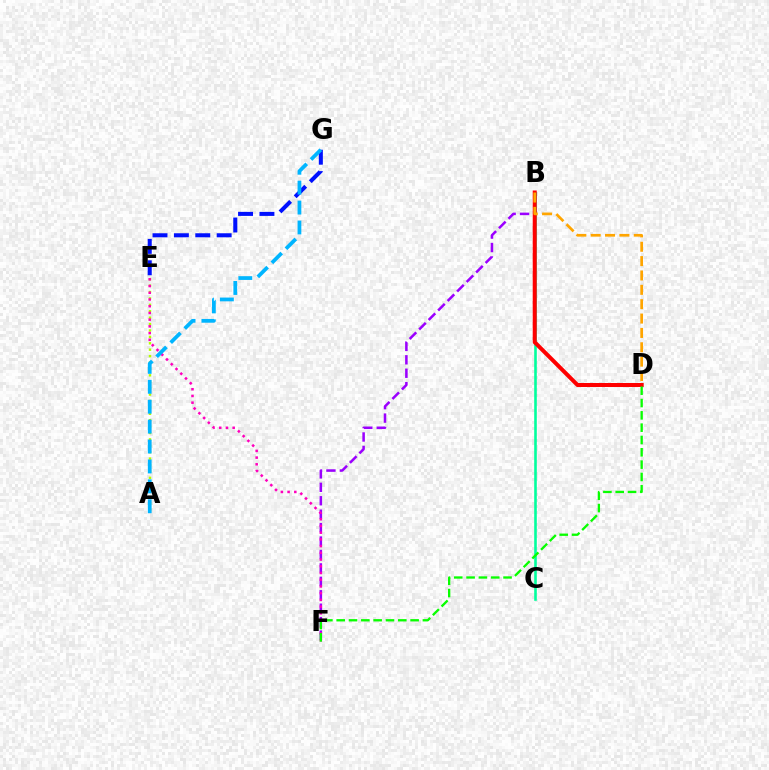{('B', 'F'): [{'color': '#9b00ff', 'line_style': 'dashed', 'thickness': 1.82}], ('A', 'E'): [{'color': '#b3ff00', 'line_style': 'dotted', 'thickness': 1.74}], ('E', 'G'): [{'color': '#0010ff', 'line_style': 'dashed', 'thickness': 2.91}], ('B', 'C'): [{'color': '#00ff9d', 'line_style': 'solid', 'thickness': 1.87}], ('B', 'D'): [{'color': '#ff0000', 'line_style': 'solid', 'thickness': 2.89}, {'color': '#ffa500', 'line_style': 'dashed', 'thickness': 1.95}], ('E', 'F'): [{'color': '#ff00bd', 'line_style': 'dotted', 'thickness': 1.83}], ('D', 'F'): [{'color': '#08ff00', 'line_style': 'dashed', 'thickness': 1.67}], ('A', 'G'): [{'color': '#00b5ff', 'line_style': 'dashed', 'thickness': 2.71}]}